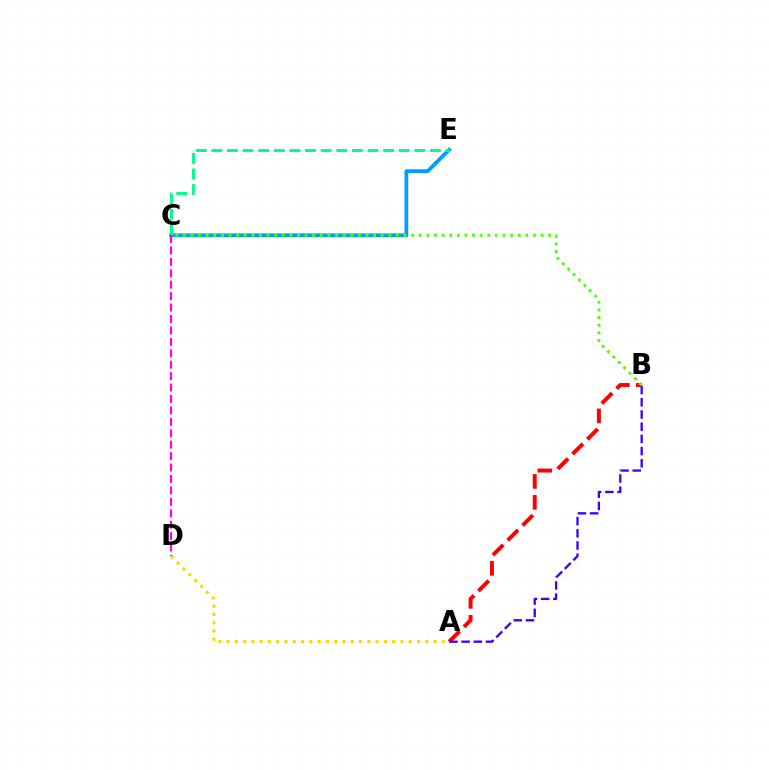{('A', 'B'): [{'color': '#ff0000', 'line_style': 'dashed', 'thickness': 2.84}, {'color': '#3700ff', 'line_style': 'dashed', 'thickness': 1.66}], ('C', 'E'): [{'color': '#009eff', 'line_style': 'solid', 'thickness': 2.71}, {'color': '#00ff86', 'line_style': 'dashed', 'thickness': 2.12}], ('B', 'C'): [{'color': '#4fff00', 'line_style': 'dotted', 'thickness': 2.07}], ('A', 'D'): [{'color': '#ffd500', 'line_style': 'dotted', 'thickness': 2.25}], ('C', 'D'): [{'color': '#ff00ed', 'line_style': 'dashed', 'thickness': 1.55}]}